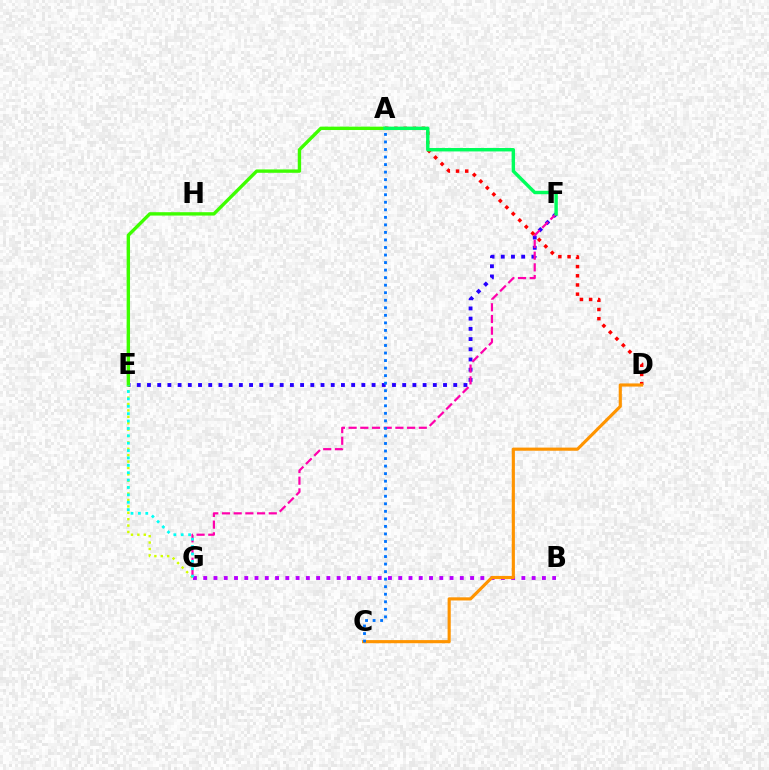{('E', 'F'): [{'color': '#2500ff', 'line_style': 'dotted', 'thickness': 2.77}], ('F', 'G'): [{'color': '#ff00ac', 'line_style': 'dashed', 'thickness': 1.59}], ('E', 'G'): [{'color': '#d1ff00', 'line_style': 'dotted', 'thickness': 1.74}, {'color': '#00fff6', 'line_style': 'dotted', 'thickness': 2.01}], ('A', 'D'): [{'color': '#ff0000', 'line_style': 'dotted', 'thickness': 2.5}], ('A', 'E'): [{'color': '#3dff00', 'line_style': 'solid', 'thickness': 2.43}], ('B', 'G'): [{'color': '#b900ff', 'line_style': 'dotted', 'thickness': 2.79}], ('C', 'D'): [{'color': '#ff9400', 'line_style': 'solid', 'thickness': 2.26}], ('A', 'F'): [{'color': '#00ff5c', 'line_style': 'solid', 'thickness': 2.46}], ('A', 'C'): [{'color': '#0074ff', 'line_style': 'dotted', 'thickness': 2.05}]}